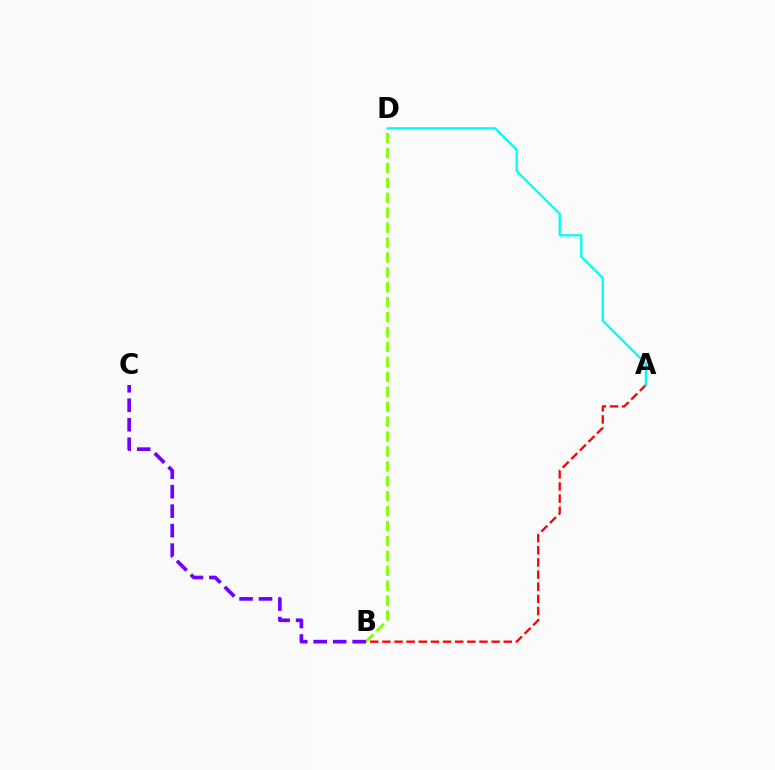{('A', 'B'): [{'color': '#ff0000', 'line_style': 'dashed', 'thickness': 1.65}], ('A', 'D'): [{'color': '#00fff6', 'line_style': 'solid', 'thickness': 1.66}], ('B', 'D'): [{'color': '#84ff00', 'line_style': 'dashed', 'thickness': 2.03}], ('B', 'C'): [{'color': '#7200ff', 'line_style': 'dashed', 'thickness': 2.65}]}